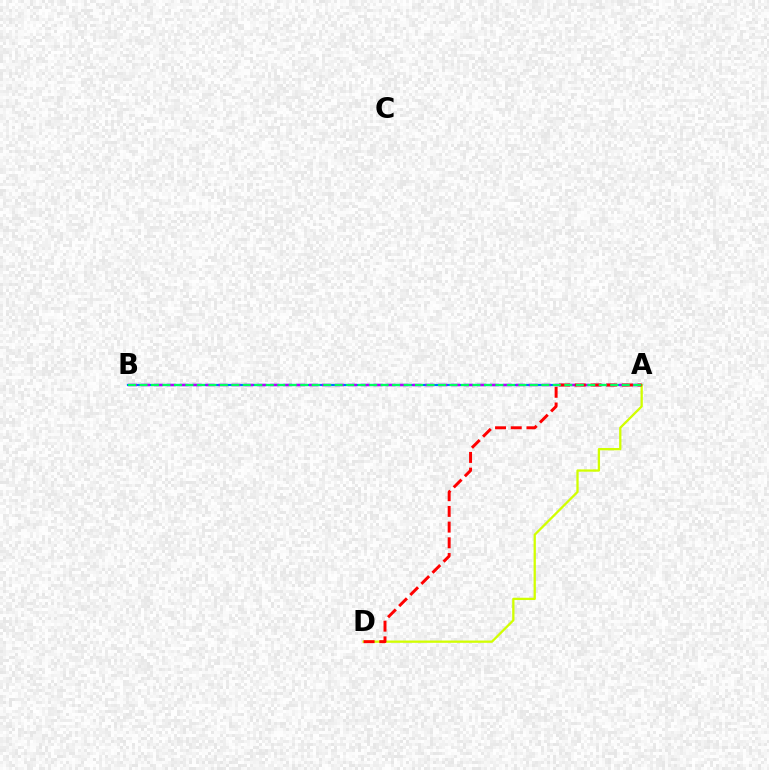{('A', 'B'): [{'color': '#0074ff', 'line_style': 'solid', 'thickness': 1.59}, {'color': '#b900ff', 'line_style': 'dashed', 'thickness': 1.76}, {'color': '#00ff5c', 'line_style': 'dashed', 'thickness': 1.56}], ('A', 'D'): [{'color': '#d1ff00', 'line_style': 'solid', 'thickness': 1.65}, {'color': '#ff0000', 'line_style': 'dashed', 'thickness': 2.13}]}